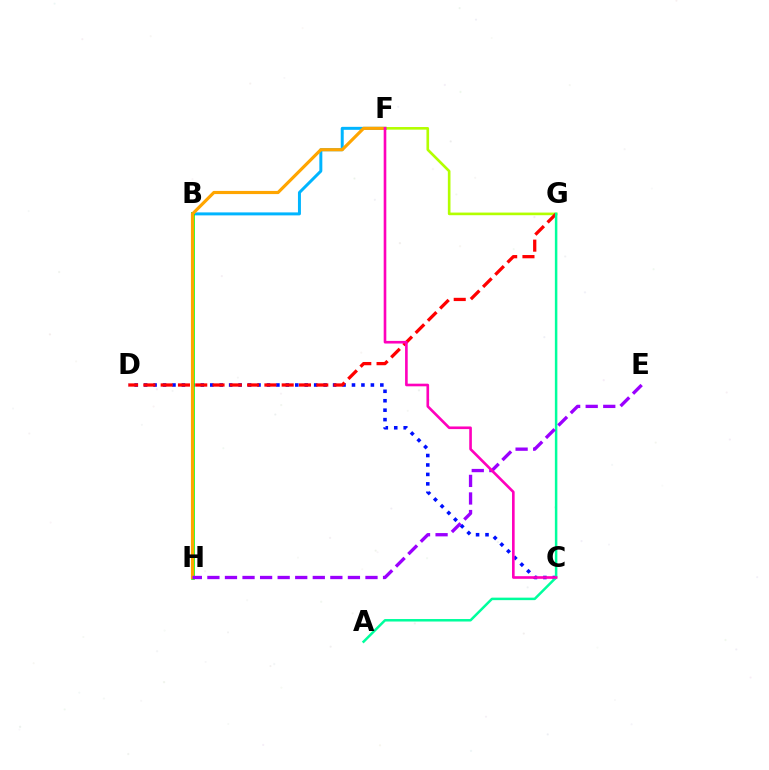{('F', 'G'): [{'color': '#b3ff00', 'line_style': 'solid', 'thickness': 1.9}], ('C', 'D'): [{'color': '#0010ff', 'line_style': 'dotted', 'thickness': 2.57}], ('D', 'G'): [{'color': '#ff0000', 'line_style': 'dashed', 'thickness': 2.35}], ('B', 'F'): [{'color': '#00b5ff', 'line_style': 'solid', 'thickness': 2.15}], ('B', 'H'): [{'color': '#08ff00', 'line_style': 'solid', 'thickness': 2.59}], ('A', 'G'): [{'color': '#00ff9d', 'line_style': 'solid', 'thickness': 1.8}], ('F', 'H'): [{'color': '#ffa500', 'line_style': 'solid', 'thickness': 2.27}], ('E', 'H'): [{'color': '#9b00ff', 'line_style': 'dashed', 'thickness': 2.39}], ('C', 'F'): [{'color': '#ff00bd', 'line_style': 'solid', 'thickness': 1.89}]}